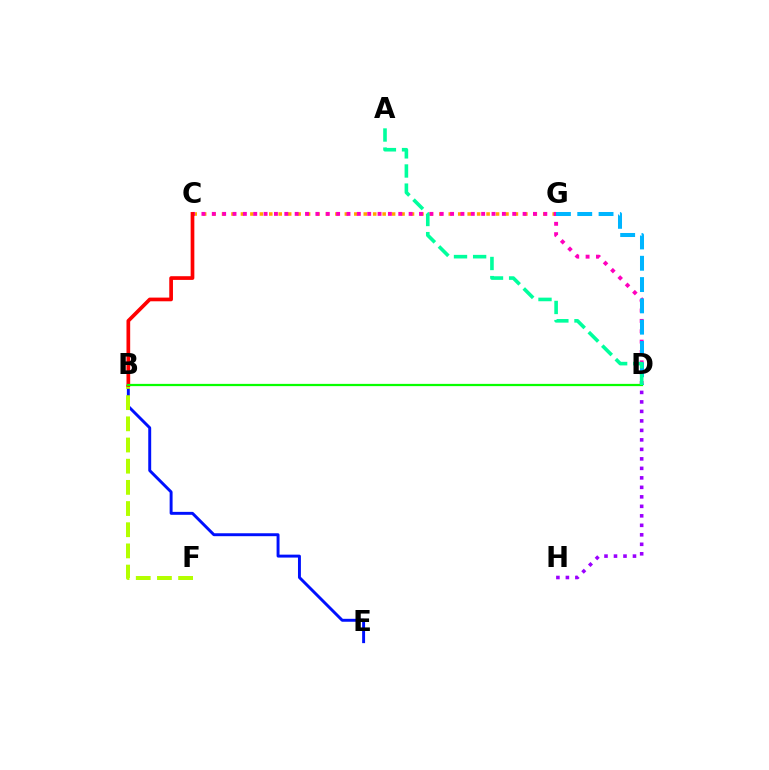{('C', 'G'): [{'color': '#ffa500', 'line_style': 'dotted', 'thickness': 2.57}], ('B', 'E'): [{'color': '#0010ff', 'line_style': 'solid', 'thickness': 2.11}], ('B', 'F'): [{'color': '#b3ff00', 'line_style': 'dashed', 'thickness': 2.88}], ('C', 'D'): [{'color': '#ff00bd', 'line_style': 'dotted', 'thickness': 2.81}], ('D', 'G'): [{'color': '#00b5ff', 'line_style': 'dashed', 'thickness': 2.89}], ('B', 'C'): [{'color': '#ff0000', 'line_style': 'solid', 'thickness': 2.66}], ('B', 'D'): [{'color': '#08ff00', 'line_style': 'solid', 'thickness': 1.61}], ('D', 'H'): [{'color': '#9b00ff', 'line_style': 'dotted', 'thickness': 2.58}], ('A', 'D'): [{'color': '#00ff9d', 'line_style': 'dashed', 'thickness': 2.6}]}